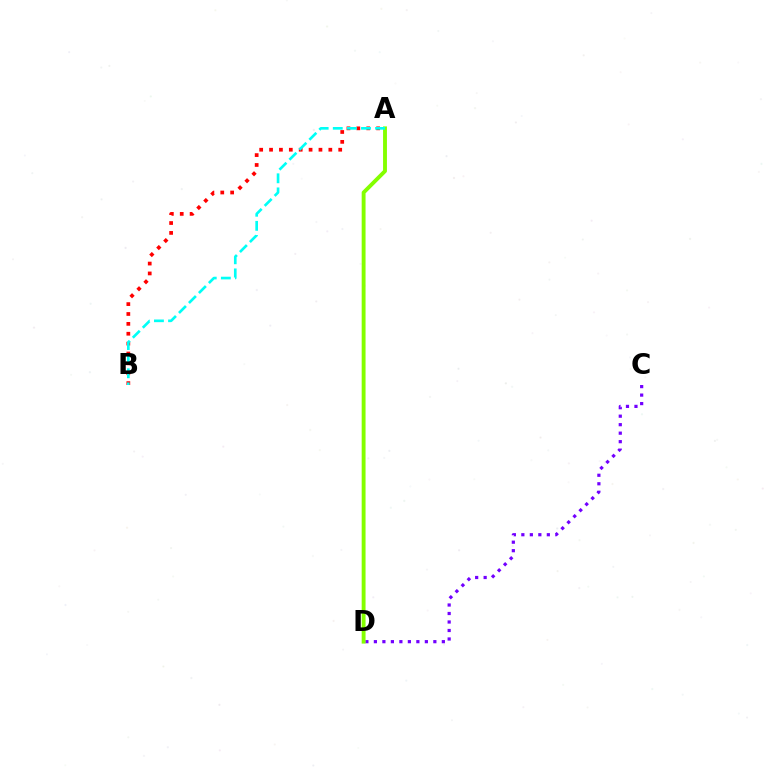{('C', 'D'): [{'color': '#7200ff', 'line_style': 'dotted', 'thickness': 2.31}], ('A', 'B'): [{'color': '#ff0000', 'line_style': 'dotted', 'thickness': 2.68}, {'color': '#00fff6', 'line_style': 'dashed', 'thickness': 1.92}], ('A', 'D'): [{'color': '#84ff00', 'line_style': 'solid', 'thickness': 2.79}]}